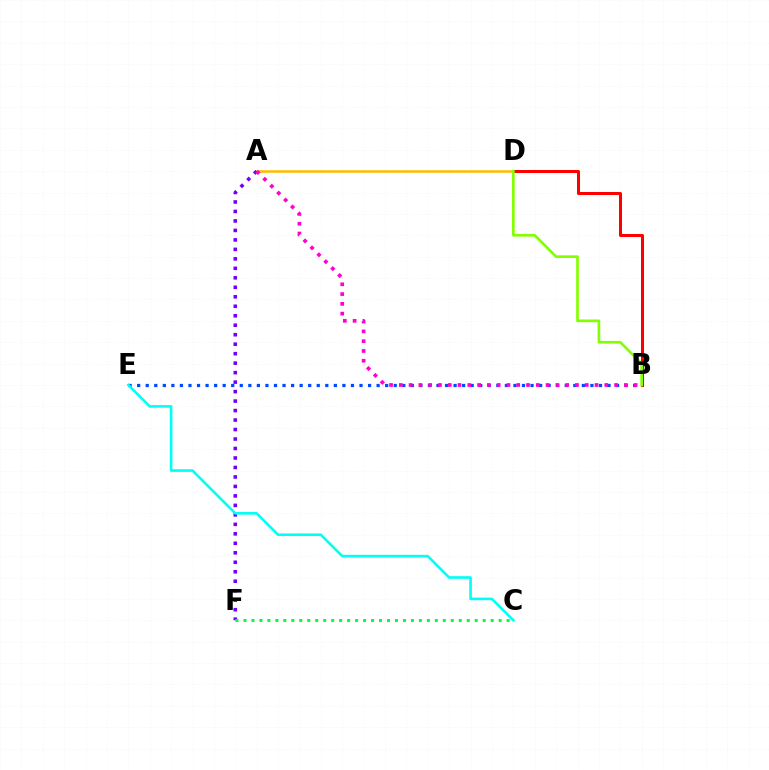{('B', 'E'): [{'color': '#004bff', 'line_style': 'dotted', 'thickness': 2.32}], ('A', 'D'): [{'color': '#ffbd00', 'line_style': 'solid', 'thickness': 1.83}], ('B', 'D'): [{'color': '#ff0000', 'line_style': 'solid', 'thickness': 2.18}, {'color': '#84ff00', 'line_style': 'solid', 'thickness': 1.92}], ('A', 'F'): [{'color': '#7200ff', 'line_style': 'dotted', 'thickness': 2.58}], ('C', 'E'): [{'color': '#00fff6', 'line_style': 'solid', 'thickness': 1.88}], ('A', 'B'): [{'color': '#ff00cf', 'line_style': 'dotted', 'thickness': 2.66}], ('C', 'F'): [{'color': '#00ff39', 'line_style': 'dotted', 'thickness': 2.17}]}